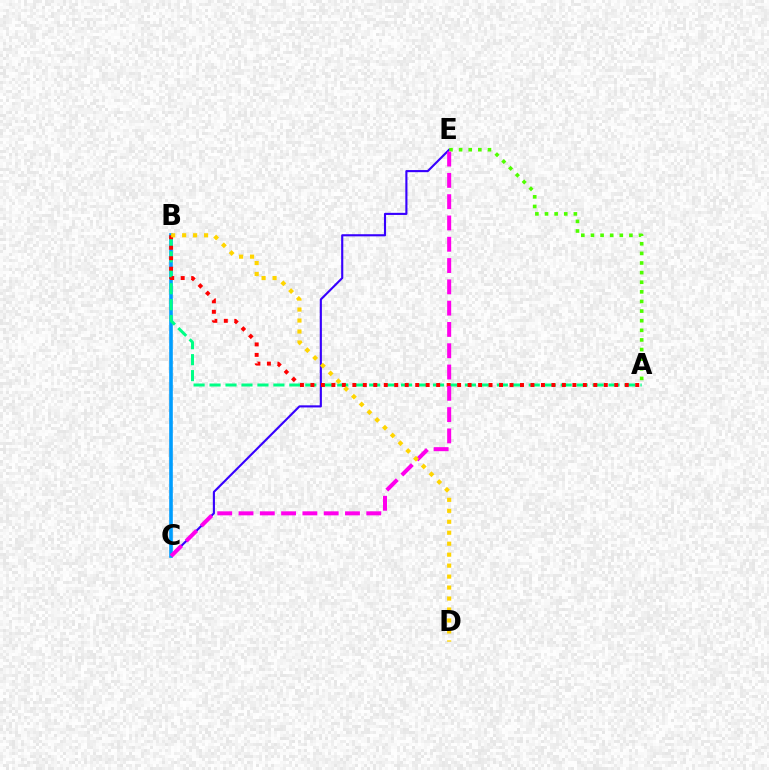{('C', 'E'): [{'color': '#3700ff', 'line_style': 'solid', 'thickness': 1.53}, {'color': '#ff00ed', 'line_style': 'dashed', 'thickness': 2.89}], ('B', 'C'): [{'color': '#009eff', 'line_style': 'solid', 'thickness': 2.61}], ('A', 'E'): [{'color': '#4fff00', 'line_style': 'dotted', 'thickness': 2.61}], ('A', 'B'): [{'color': '#00ff86', 'line_style': 'dashed', 'thickness': 2.17}, {'color': '#ff0000', 'line_style': 'dotted', 'thickness': 2.85}], ('B', 'D'): [{'color': '#ffd500', 'line_style': 'dotted', 'thickness': 2.98}]}